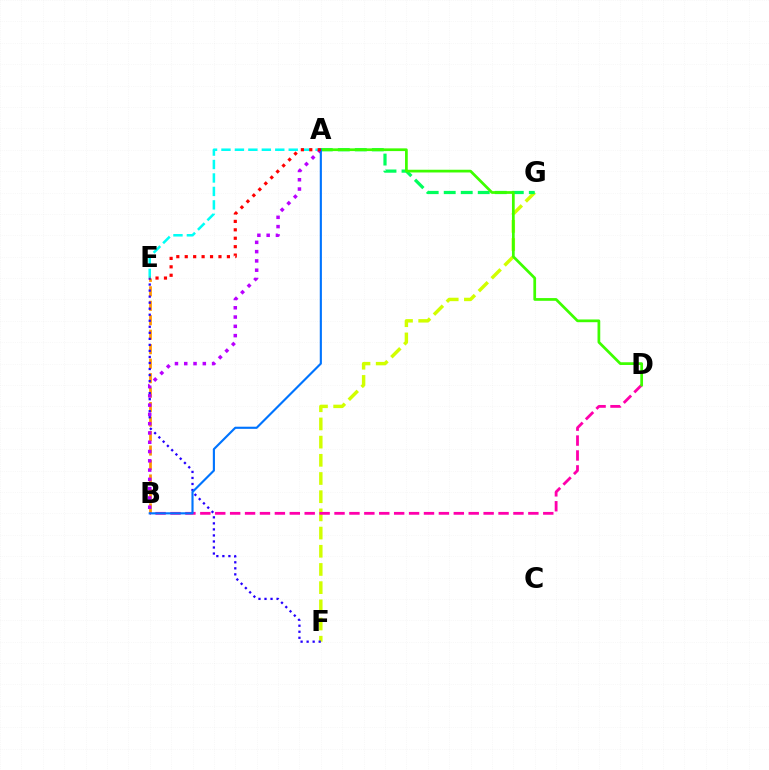{('B', 'E'): [{'color': '#ff9400', 'line_style': 'dashed', 'thickness': 1.97}], ('F', 'G'): [{'color': '#d1ff00', 'line_style': 'dashed', 'thickness': 2.47}], ('B', 'D'): [{'color': '#ff00ac', 'line_style': 'dashed', 'thickness': 2.03}], ('A', 'G'): [{'color': '#00ff5c', 'line_style': 'dashed', 'thickness': 2.31}], ('A', 'D'): [{'color': '#3dff00', 'line_style': 'solid', 'thickness': 1.97}], ('E', 'F'): [{'color': '#2500ff', 'line_style': 'dotted', 'thickness': 1.64}], ('A', 'E'): [{'color': '#00fff6', 'line_style': 'dashed', 'thickness': 1.83}, {'color': '#ff0000', 'line_style': 'dotted', 'thickness': 2.29}], ('A', 'B'): [{'color': '#b900ff', 'line_style': 'dotted', 'thickness': 2.52}, {'color': '#0074ff', 'line_style': 'solid', 'thickness': 1.54}]}